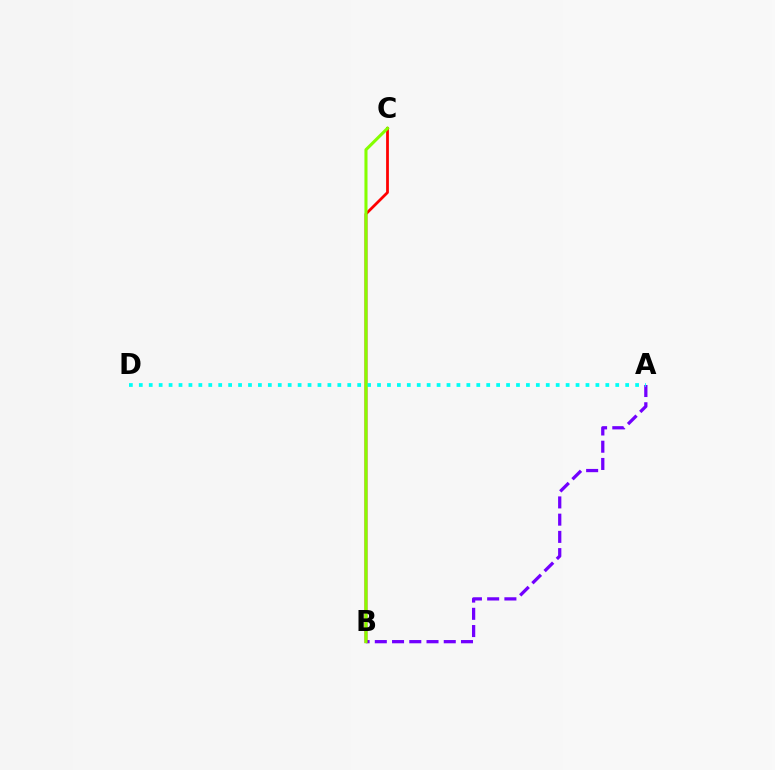{('A', 'B'): [{'color': '#7200ff', 'line_style': 'dashed', 'thickness': 2.34}], ('B', 'C'): [{'color': '#ff0000', 'line_style': 'solid', 'thickness': 1.99}, {'color': '#84ff00', 'line_style': 'solid', 'thickness': 2.21}], ('A', 'D'): [{'color': '#00fff6', 'line_style': 'dotted', 'thickness': 2.7}]}